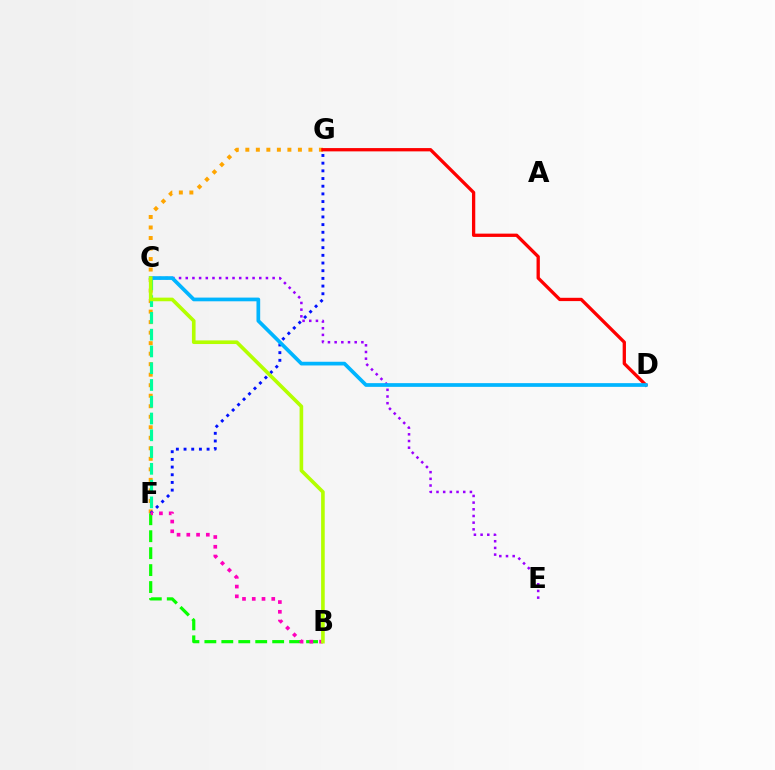{('F', 'G'): [{'color': '#ffa500', 'line_style': 'dotted', 'thickness': 2.86}, {'color': '#0010ff', 'line_style': 'dotted', 'thickness': 2.09}], ('C', 'F'): [{'color': '#00ff9d', 'line_style': 'dashed', 'thickness': 2.28}], ('C', 'E'): [{'color': '#9b00ff', 'line_style': 'dotted', 'thickness': 1.82}], ('B', 'F'): [{'color': '#08ff00', 'line_style': 'dashed', 'thickness': 2.3}, {'color': '#ff00bd', 'line_style': 'dotted', 'thickness': 2.65}], ('D', 'G'): [{'color': '#ff0000', 'line_style': 'solid', 'thickness': 2.37}], ('C', 'D'): [{'color': '#00b5ff', 'line_style': 'solid', 'thickness': 2.67}], ('B', 'C'): [{'color': '#b3ff00', 'line_style': 'solid', 'thickness': 2.61}]}